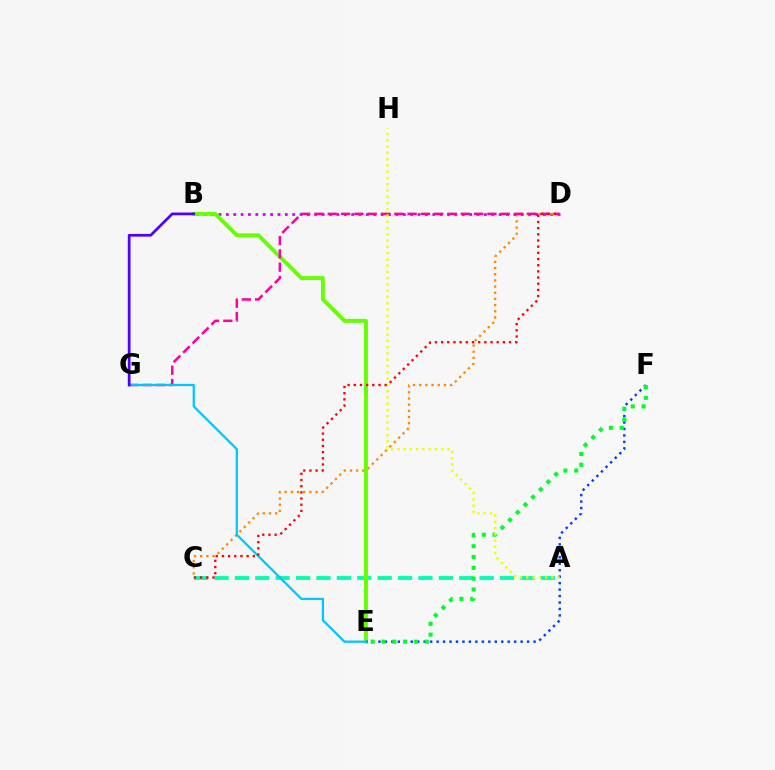{('A', 'C'): [{'color': '#00ffaf', 'line_style': 'dashed', 'thickness': 2.77}], ('B', 'D'): [{'color': '#d600ff', 'line_style': 'dotted', 'thickness': 2.0}], ('C', 'D'): [{'color': '#ff8800', 'line_style': 'dotted', 'thickness': 1.68}, {'color': '#ff0000', 'line_style': 'dotted', 'thickness': 1.68}], ('B', 'E'): [{'color': '#66ff00', 'line_style': 'solid', 'thickness': 2.82}], ('E', 'F'): [{'color': '#003fff', 'line_style': 'dotted', 'thickness': 1.76}, {'color': '#00ff27', 'line_style': 'dotted', 'thickness': 2.94}], ('D', 'G'): [{'color': '#ff00a0', 'line_style': 'dashed', 'thickness': 1.81}], ('E', 'G'): [{'color': '#00c7ff', 'line_style': 'solid', 'thickness': 1.63}], ('A', 'H'): [{'color': '#eeff00', 'line_style': 'dotted', 'thickness': 1.7}], ('B', 'G'): [{'color': '#4f00ff', 'line_style': 'solid', 'thickness': 1.97}]}